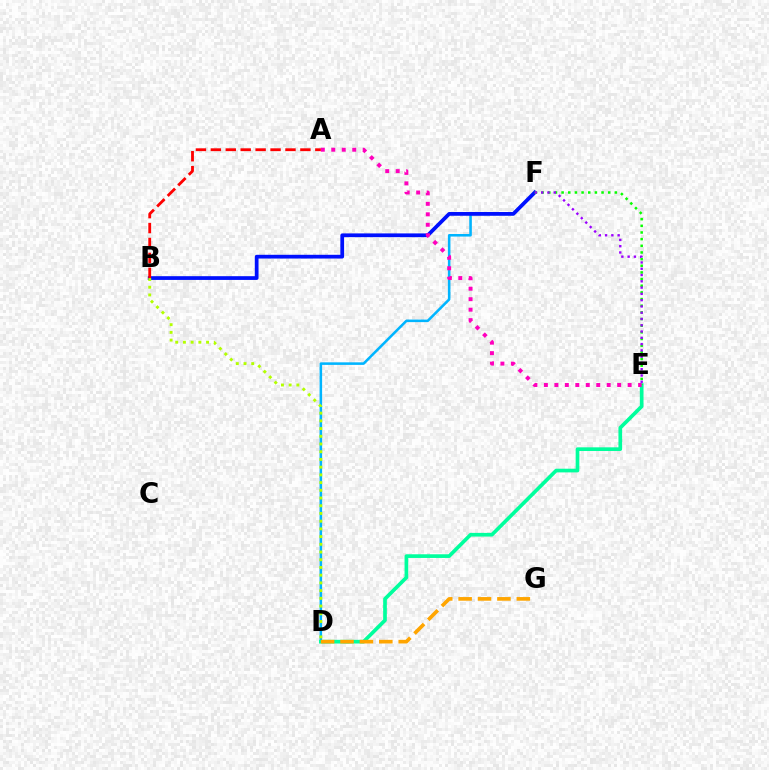{('D', 'F'): [{'color': '#00b5ff', 'line_style': 'solid', 'thickness': 1.84}], ('B', 'F'): [{'color': '#0010ff', 'line_style': 'solid', 'thickness': 2.7}], ('D', 'E'): [{'color': '#00ff9d', 'line_style': 'solid', 'thickness': 2.65}], ('E', 'F'): [{'color': '#08ff00', 'line_style': 'dotted', 'thickness': 1.81}, {'color': '#9b00ff', 'line_style': 'dotted', 'thickness': 1.71}], ('A', 'E'): [{'color': '#ff00bd', 'line_style': 'dotted', 'thickness': 2.84}], ('D', 'G'): [{'color': '#ffa500', 'line_style': 'dashed', 'thickness': 2.64}], ('B', 'D'): [{'color': '#b3ff00', 'line_style': 'dotted', 'thickness': 2.1}], ('A', 'B'): [{'color': '#ff0000', 'line_style': 'dashed', 'thickness': 2.03}]}